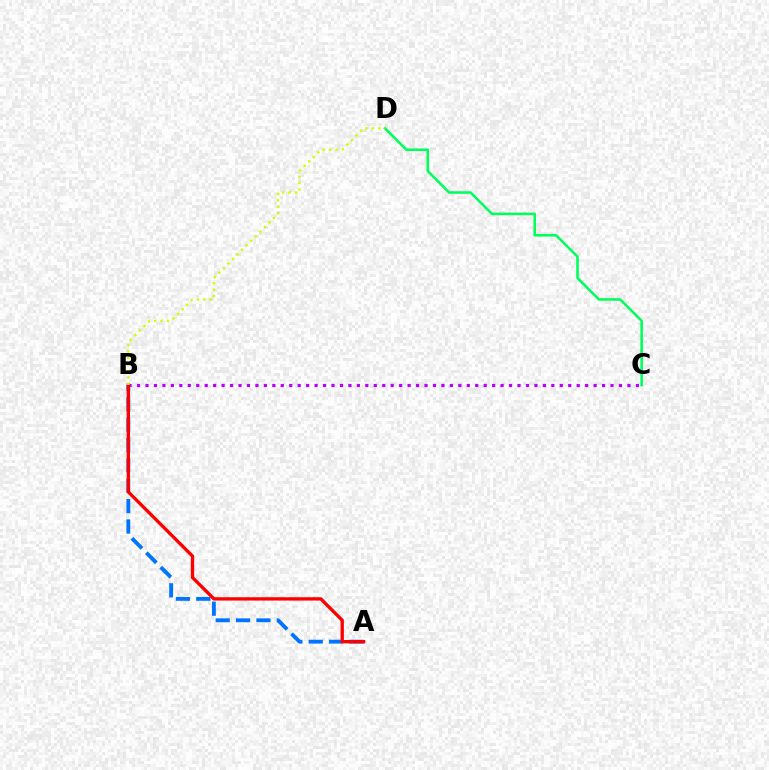{('B', 'C'): [{'color': '#b900ff', 'line_style': 'dotted', 'thickness': 2.3}], ('C', 'D'): [{'color': '#00ff5c', 'line_style': 'solid', 'thickness': 1.85}], ('A', 'B'): [{'color': '#0074ff', 'line_style': 'dashed', 'thickness': 2.77}, {'color': '#ff0000', 'line_style': 'solid', 'thickness': 2.4}], ('B', 'D'): [{'color': '#d1ff00', 'line_style': 'dotted', 'thickness': 1.75}]}